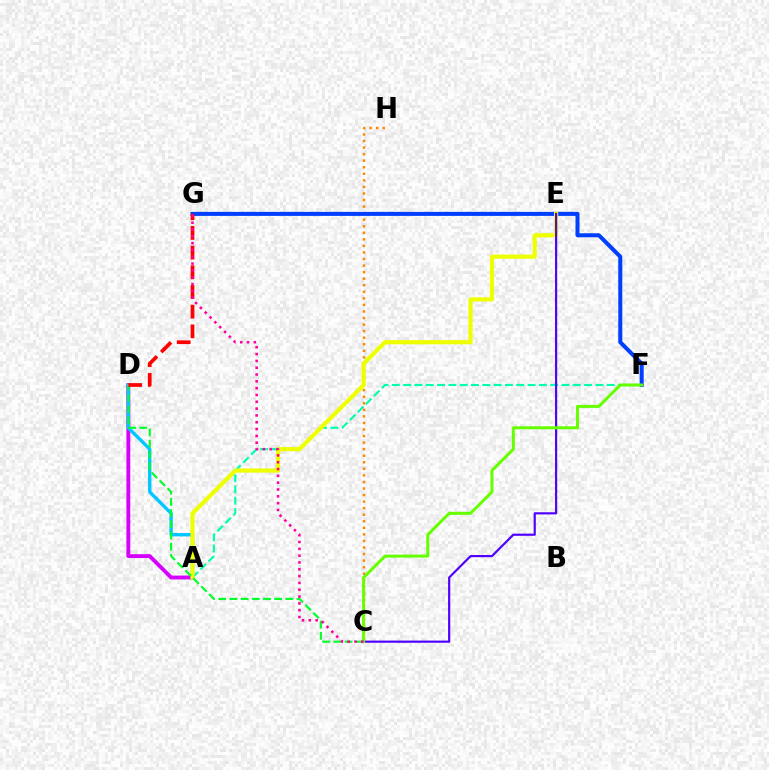{('C', 'H'): [{'color': '#ff8800', 'line_style': 'dotted', 'thickness': 1.78}], ('A', 'D'): [{'color': '#d600ff', 'line_style': 'solid', 'thickness': 2.79}, {'color': '#00c7ff', 'line_style': 'solid', 'thickness': 2.42}], ('A', 'F'): [{'color': '#00ffaf', 'line_style': 'dashed', 'thickness': 1.54}], ('F', 'G'): [{'color': '#003fff', 'line_style': 'solid', 'thickness': 2.89}], ('A', 'E'): [{'color': '#eeff00', 'line_style': 'solid', 'thickness': 2.99}], ('C', 'D'): [{'color': '#00ff27', 'line_style': 'dashed', 'thickness': 1.52}], ('C', 'E'): [{'color': '#4f00ff', 'line_style': 'solid', 'thickness': 1.56}], ('D', 'G'): [{'color': '#ff0000', 'line_style': 'dashed', 'thickness': 2.67}], ('C', 'F'): [{'color': '#66ff00', 'line_style': 'solid', 'thickness': 2.17}], ('C', 'G'): [{'color': '#ff00a0', 'line_style': 'dotted', 'thickness': 1.85}]}